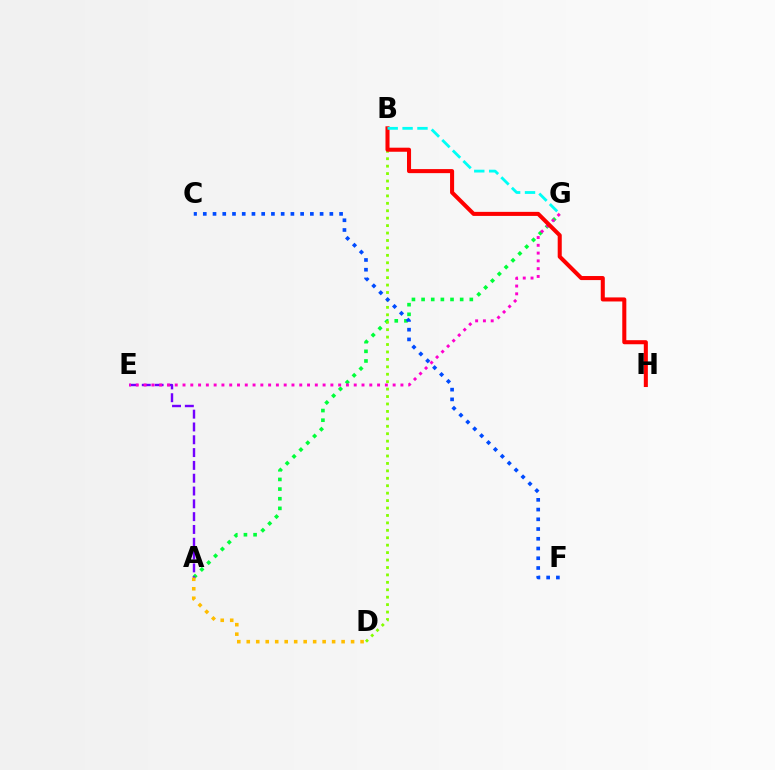{('A', 'G'): [{'color': '#00ff39', 'line_style': 'dotted', 'thickness': 2.62}], ('B', 'D'): [{'color': '#84ff00', 'line_style': 'dotted', 'thickness': 2.02}], ('A', 'E'): [{'color': '#7200ff', 'line_style': 'dashed', 'thickness': 1.74}], ('C', 'F'): [{'color': '#004bff', 'line_style': 'dotted', 'thickness': 2.65}], ('E', 'G'): [{'color': '#ff00cf', 'line_style': 'dotted', 'thickness': 2.11}], ('A', 'D'): [{'color': '#ffbd00', 'line_style': 'dotted', 'thickness': 2.58}], ('B', 'H'): [{'color': '#ff0000', 'line_style': 'solid', 'thickness': 2.92}], ('B', 'G'): [{'color': '#00fff6', 'line_style': 'dashed', 'thickness': 2.02}]}